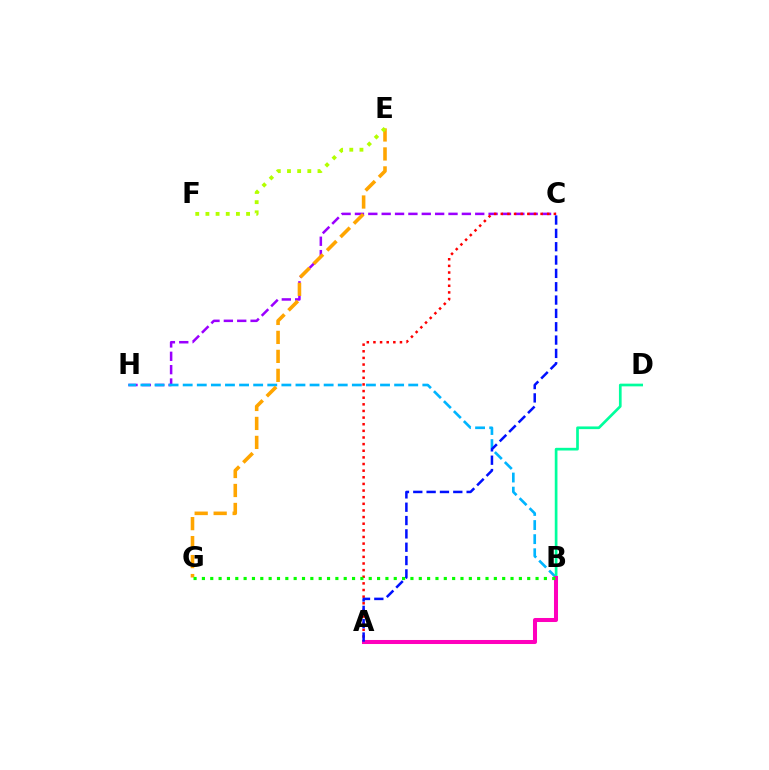{('C', 'H'): [{'color': '#9b00ff', 'line_style': 'dashed', 'thickness': 1.82}], ('A', 'C'): [{'color': '#ff0000', 'line_style': 'dotted', 'thickness': 1.8}, {'color': '#0010ff', 'line_style': 'dashed', 'thickness': 1.81}], ('B', 'H'): [{'color': '#00b5ff', 'line_style': 'dashed', 'thickness': 1.91}], ('B', 'D'): [{'color': '#00ff9d', 'line_style': 'solid', 'thickness': 1.94}], ('E', 'G'): [{'color': '#ffa500', 'line_style': 'dashed', 'thickness': 2.58}], ('A', 'B'): [{'color': '#ff00bd', 'line_style': 'solid', 'thickness': 2.9}], ('E', 'F'): [{'color': '#b3ff00', 'line_style': 'dotted', 'thickness': 2.76}], ('B', 'G'): [{'color': '#08ff00', 'line_style': 'dotted', 'thickness': 2.27}]}